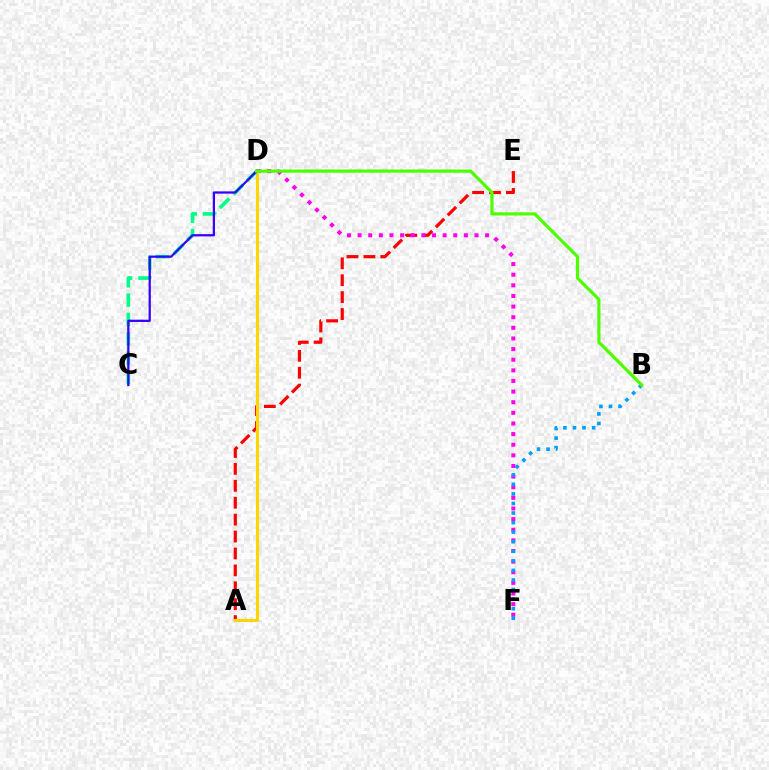{('A', 'E'): [{'color': '#ff0000', 'line_style': 'dashed', 'thickness': 2.3}], ('D', 'F'): [{'color': '#ff00ed', 'line_style': 'dotted', 'thickness': 2.89}], ('B', 'F'): [{'color': '#009eff', 'line_style': 'dotted', 'thickness': 2.6}], ('A', 'D'): [{'color': '#ffd500', 'line_style': 'solid', 'thickness': 2.23}], ('C', 'D'): [{'color': '#00ff86', 'line_style': 'dashed', 'thickness': 2.63}, {'color': '#3700ff', 'line_style': 'solid', 'thickness': 1.62}], ('B', 'D'): [{'color': '#4fff00', 'line_style': 'solid', 'thickness': 2.31}]}